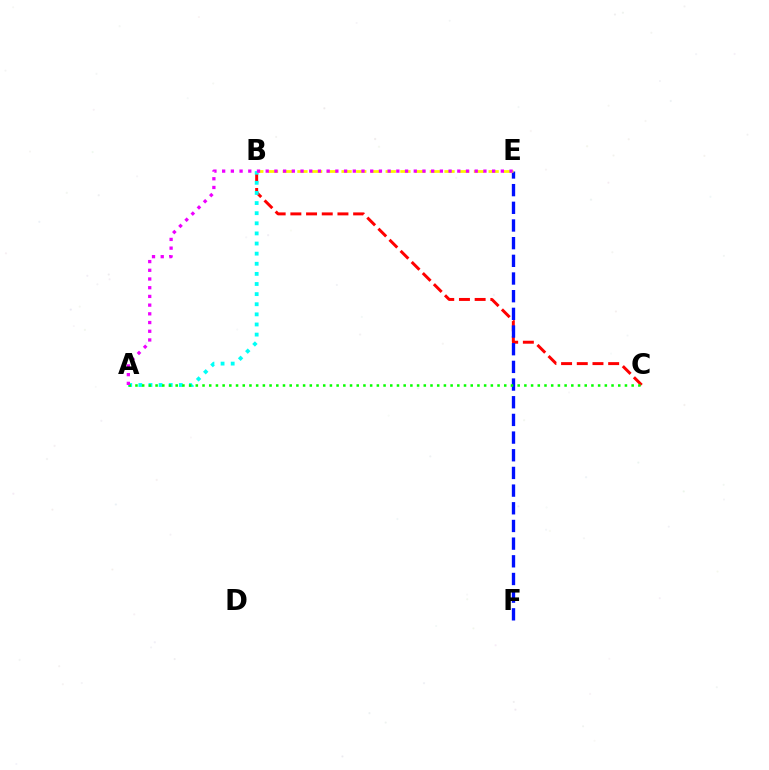{('B', 'C'): [{'color': '#ff0000', 'line_style': 'dashed', 'thickness': 2.13}], ('E', 'F'): [{'color': '#0010ff', 'line_style': 'dashed', 'thickness': 2.4}], ('A', 'B'): [{'color': '#00fff6', 'line_style': 'dotted', 'thickness': 2.75}], ('B', 'E'): [{'color': '#fcf500', 'line_style': 'dashed', 'thickness': 2.0}], ('A', 'C'): [{'color': '#08ff00', 'line_style': 'dotted', 'thickness': 1.82}], ('A', 'E'): [{'color': '#ee00ff', 'line_style': 'dotted', 'thickness': 2.37}]}